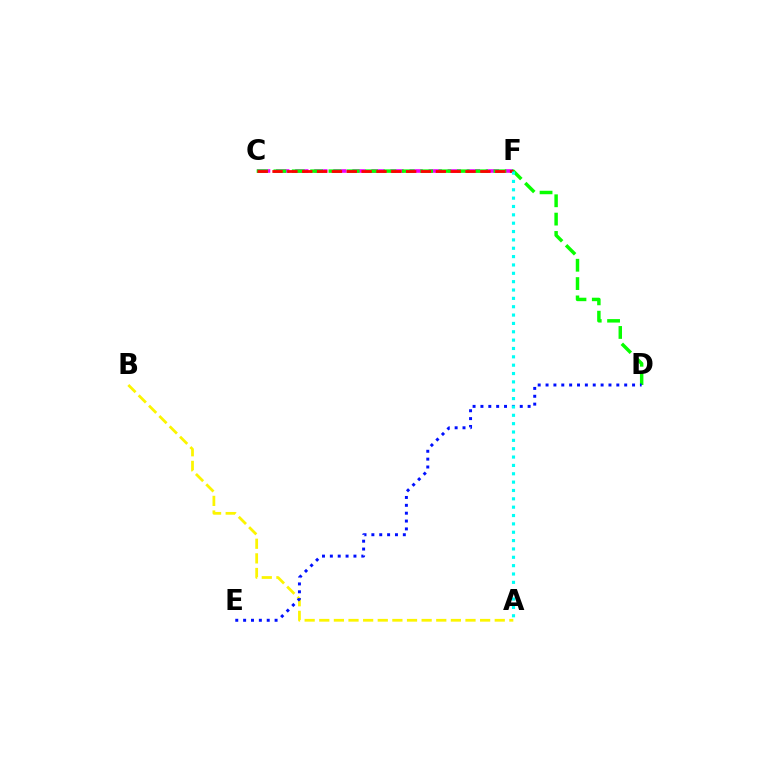{('C', 'F'): [{'color': '#ee00ff', 'line_style': 'dashed', 'thickness': 2.59}, {'color': '#ff0000', 'line_style': 'dashed', 'thickness': 2.02}], ('A', 'B'): [{'color': '#fcf500', 'line_style': 'dashed', 'thickness': 1.99}], ('C', 'D'): [{'color': '#08ff00', 'line_style': 'dashed', 'thickness': 2.49}], ('D', 'E'): [{'color': '#0010ff', 'line_style': 'dotted', 'thickness': 2.14}], ('A', 'F'): [{'color': '#00fff6', 'line_style': 'dotted', 'thickness': 2.27}]}